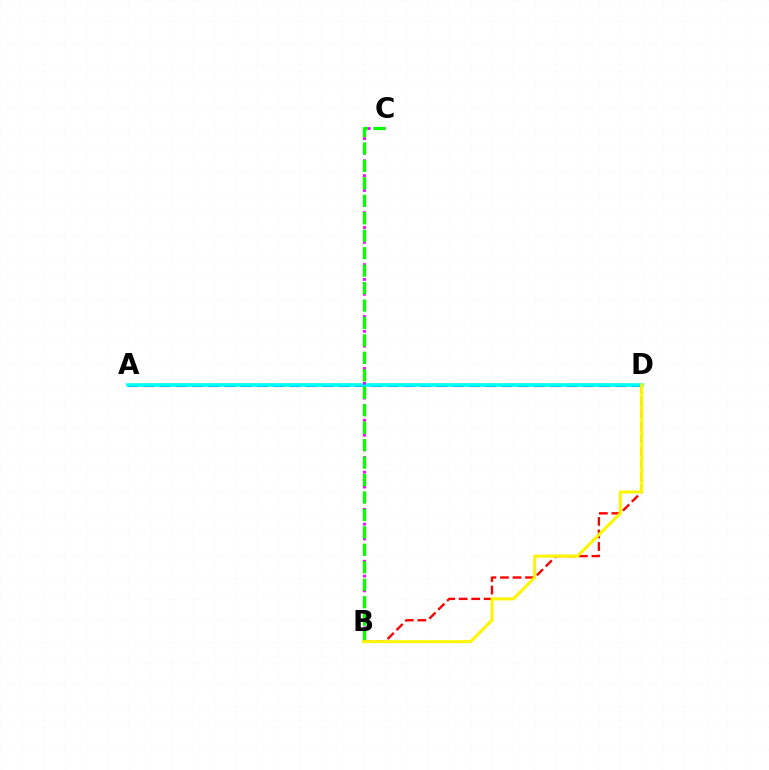{('B', 'D'): [{'color': '#ff0000', 'line_style': 'dashed', 'thickness': 1.7}, {'color': '#fcf500', 'line_style': 'solid', 'thickness': 2.19}], ('A', 'D'): [{'color': '#0010ff', 'line_style': 'dashed', 'thickness': 2.21}, {'color': '#00fff6', 'line_style': 'solid', 'thickness': 2.59}], ('B', 'C'): [{'color': '#ee00ff', 'line_style': 'dotted', 'thickness': 2.01}, {'color': '#08ff00', 'line_style': 'dashed', 'thickness': 2.37}]}